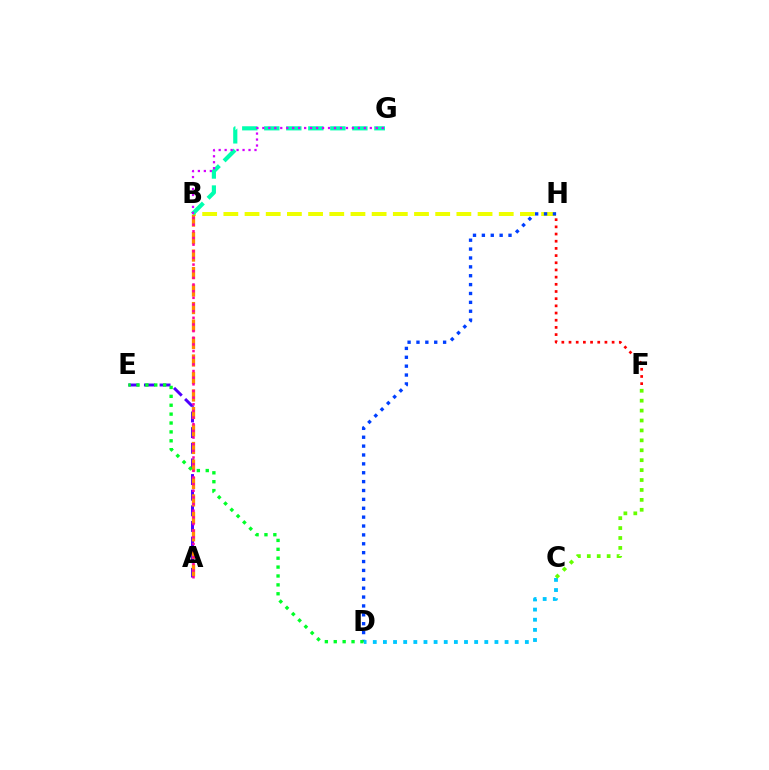{('B', 'H'): [{'color': '#eeff00', 'line_style': 'dashed', 'thickness': 2.88}], ('A', 'E'): [{'color': '#4f00ff', 'line_style': 'dashed', 'thickness': 2.12}], ('D', 'H'): [{'color': '#003fff', 'line_style': 'dotted', 'thickness': 2.41}], ('C', 'D'): [{'color': '#00c7ff', 'line_style': 'dotted', 'thickness': 2.75}], ('A', 'B'): [{'color': '#ff8800', 'line_style': 'dashed', 'thickness': 2.38}, {'color': '#ff00a0', 'line_style': 'dotted', 'thickness': 1.81}], ('B', 'G'): [{'color': '#00ffaf', 'line_style': 'dashed', 'thickness': 2.99}, {'color': '#d600ff', 'line_style': 'dotted', 'thickness': 1.62}], ('C', 'F'): [{'color': '#66ff00', 'line_style': 'dotted', 'thickness': 2.7}], ('D', 'E'): [{'color': '#00ff27', 'line_style': 'dotted', 'thickness': 2.42}], ('F', 'H'): [{'color': '#ff0000', 'line_style': 'dotted', 'thickness': 1.95}]}